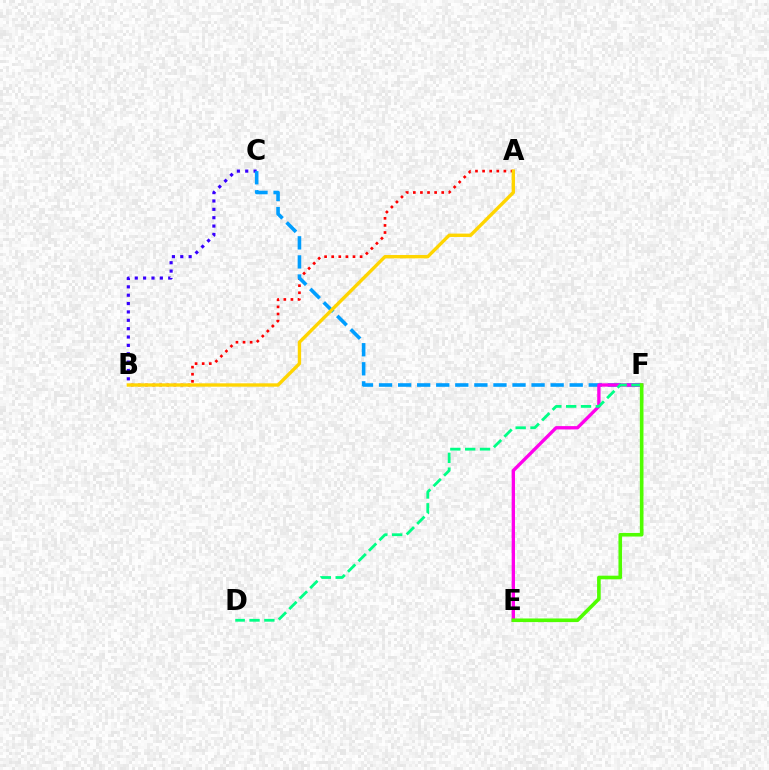{('B', 'C'): [{'color': '#3700ff', 'line_style': 'dotted', 'thickness': 2.27}], ('A', 'B'): [{'color': '#ff0000', 'line_style': 'dotted', 'thickness': 1.93}, {'color': '#ffd500', 'line_style': 'solid', 'thickness': 2.42}], ('C', 'F'): [{'color': '#009eff', 'line_style': 'dashed', 'thickness': 2.59}], ('E', 'F'): [{'color': '#ff00ed', 'line_style': 'solid', 'thickness': 2.4}, {'color': '#4fff00', 'line_style': 'solid', 'thickness': 2.61}], ('D', 'F'): [{'color': '#00ff86', 'line_style': 'dashed', 'thickness': 2.02}]}